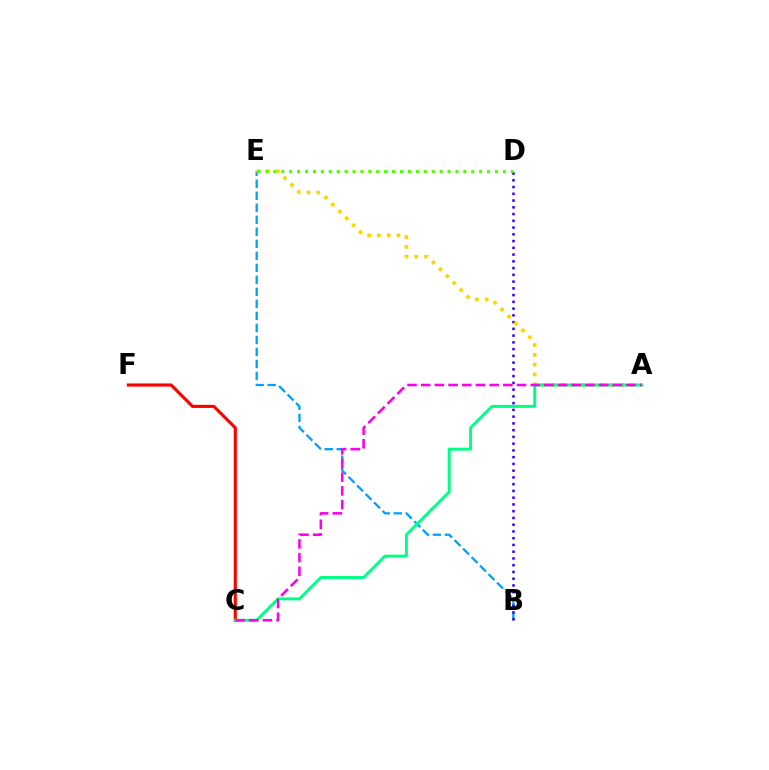{('B', 'E'): [{'color': '#009eff', 'line_style': 'dashed', 'thickness': 1.63}], ('C', 'F'): [{'color': '#ff0000', 'line_style': 'solid', 'thickness': 2.24}], ('B', 'D'): [{'color': '#3700ff', 'line_style': 'dotted', 'thickness': 1.83}], ('A', 'E'): [{'color': '#ffd500', 'line_style': 'dotted', 'thickness': 2.66}], ('A', 'C'): [{'color': '#00ff86', 'line_style': 'solid', 'thickness': 2.13}, {'color': '#ff00ed', 'line_style': 'dashed', 'thickness': 1.86}], ('D', 'E'): [{'color': '#4fff00', 'line_style': 'dotted', 'thickness': 2.15}]}